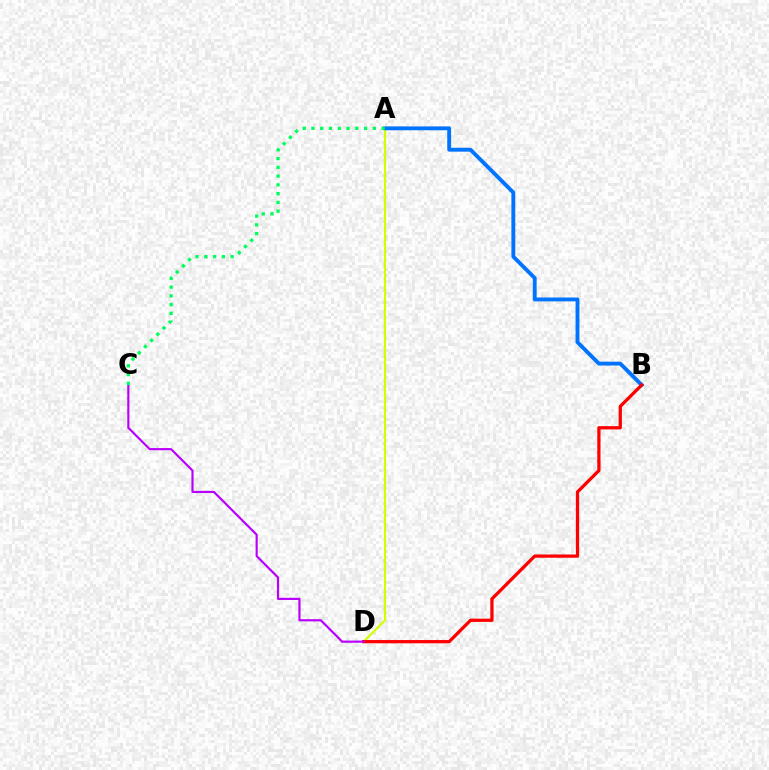{('A', 'D'): [{'color': '#d1ff00', 'line_style': 'solid', 'thickness': 1.56}], ('A', 'B'): [{'color': '#0074ff', 'line_style': 'solid', 'thickness': 2.78}], ('B', 'D'): [{'color': '#ff0000', 'line_style': 'solid', 'thickness': 2.35}], ('C', 'D'): [{'color': '#b900ff', 'line_style': 'solid', 'thickness': 1.57}], ('A', 'C'): [{'color': '#00ff5c', 'line_style': 'dotted', 'thickness': 2.38}]}